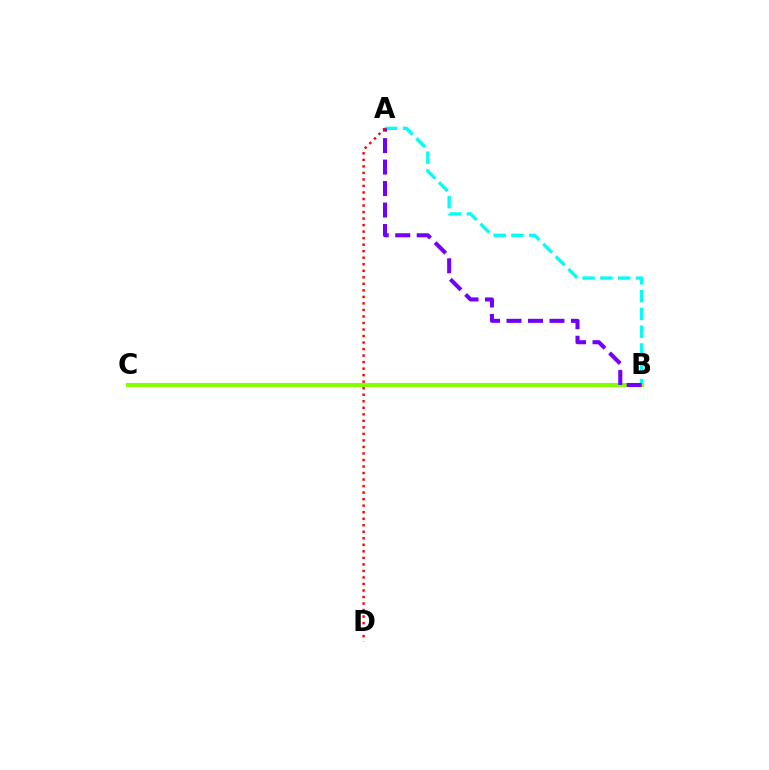{('A', 'B'): [{'color': '#00fff6', 'line_style': 'dashed', 'thickness': 2.42}, {'color': '#7200ff', 'line_style': 'dashed', 'thickness': 2.92}], ('B', 'C'): [{'color': '#84ff00', 'line_style': 'solid', 'thickness': 2.94}], ('A', 'D'): [{'color': '#ff0000', 'line_style': 'dotted', 'thickness': 1.77}]}